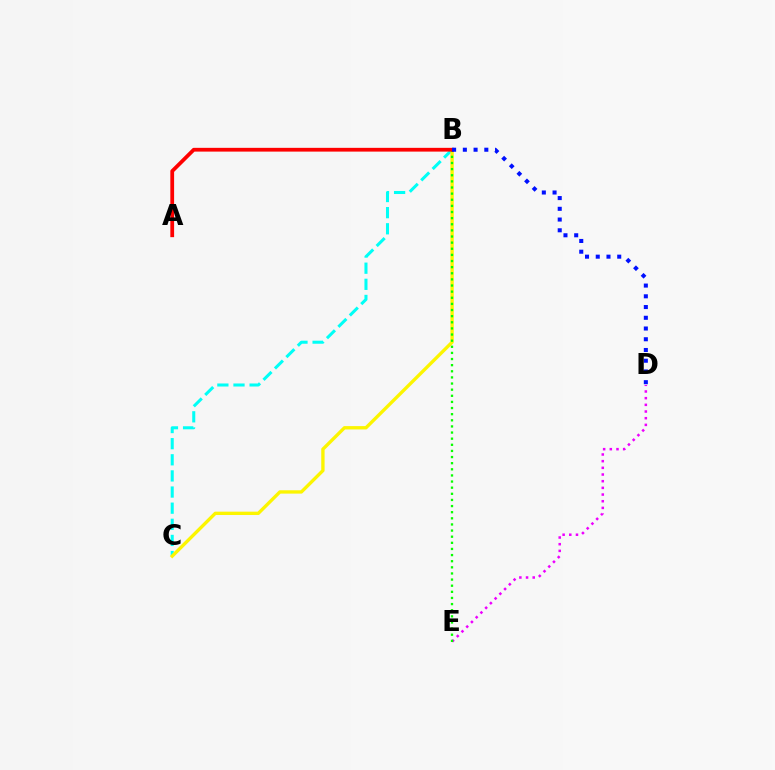{('B', 'C'): [{'color': '#00fff6', 'line_style': 'dashed', 'thickness': 2.19}, {'color': '#fcf500', 'line_style': 'solid', 'thickness': 2.41}], ('D', 'E'): [{'color': '#ee00ff', 'line_style': 'dotted', 'thickness': 1.81}], ('B', 'E'): [{'color': '#08ff00', 'line_style': 'dotted', 'thickness': 1.66}], ('A', 'B'): [{'color': '#ff0000', 'line_style': 'solid', 'thickness': 2.71}], ('B', 'D'): [{'color': '#0010ff', 'line_style': 'dotted', 'thickness': 2.92}]}